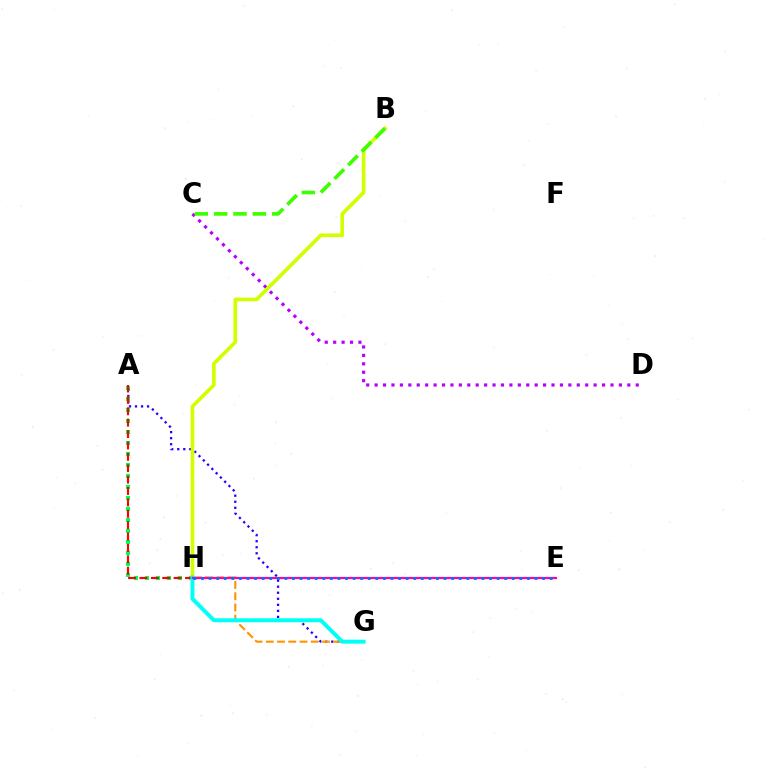{('A', 'H'): [{'color': '#00ff5c', 'line_style': 'dotted', 'thickness': 2.99}, {'color': '#ff0000', 'line_style': 'dashed', 'thickness': 1.55}], ('A', 'G'): [{'color': '#2500ff', 'line_style': 'dotted', 'thickness': 1.64}], ('G', 'H'): [{'color': '#ff9400', 'line_style': 'dashed', 'thickness': 1.53}, {'color': '#00fff6', 'line_style': 'solid', 'thickness': 2.85}], ('C', 'D'): [{'color': '#b900ff', 'line_style': 'dotted', 'thickness': 2.29}], ('B', 'H'): [{'color': '#d1ff00', 'line_style': 'solid', 'thickness': 2.64}], ('B', 'C'): [{'color': '#3dff00', 'line_style': 'dashed', 'thickness': 2.62}], ('E', 'H'): [{'color': '#ff00ac', 'line_style': 'solid', 'thickness': 1.61}, {'color': '#0074ff', 'line_style': 'dotted', 'thickness': 2.06}]}